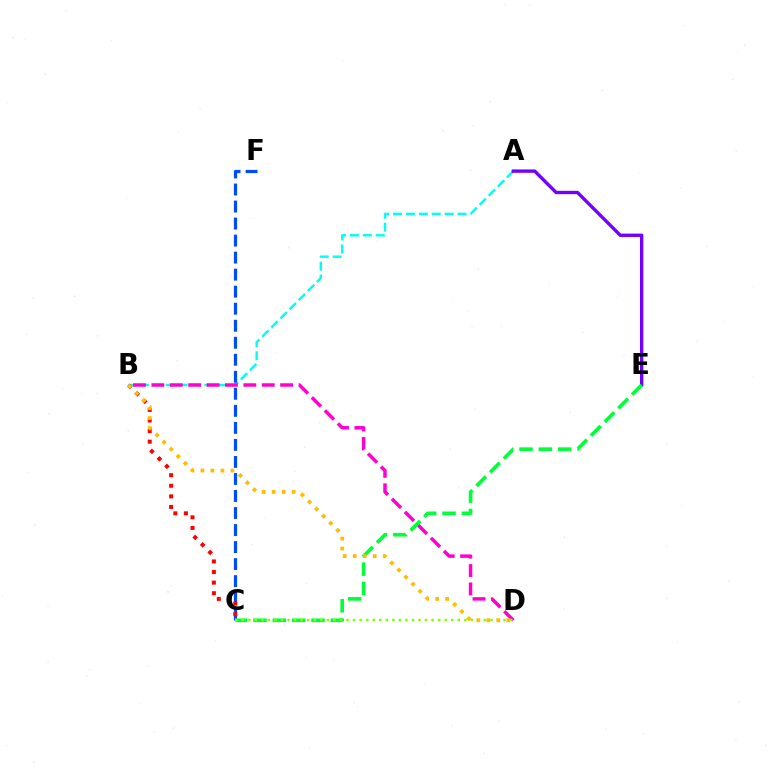{('A', 'B'): [{'color': '#00fff6', 'line_style': 'dashed', 'thickness': 1.75}], ('B', 'D'): [{'color': '#ff00cf', 'line_style': 'dashed', 'thickness': 2.5}, {'color': '#ffbd00', 'line_style': 'dotted', 'thickness': 2.72}], ('C', 'F'): [{'color': '#004bff', 'line_style': 'dashed', 'thickness': 2.31}], ('A', 'E'): [{'color': '#7200ff', 'line_style': 'solid', 'thickness': 2.42}], ('C', 'E'): [{'color': '#00ff39', 'line_style': 'dashed', 'thickness': 2.63}], ('B', 'C'): [{'color': '#ff0000', 'line_style': 'dotted', 'thickness': 2.88}], ('C', 'D'): [{'color': '#84ff00', 'line_style': 'dotted', 'thickness': 1.78}]}